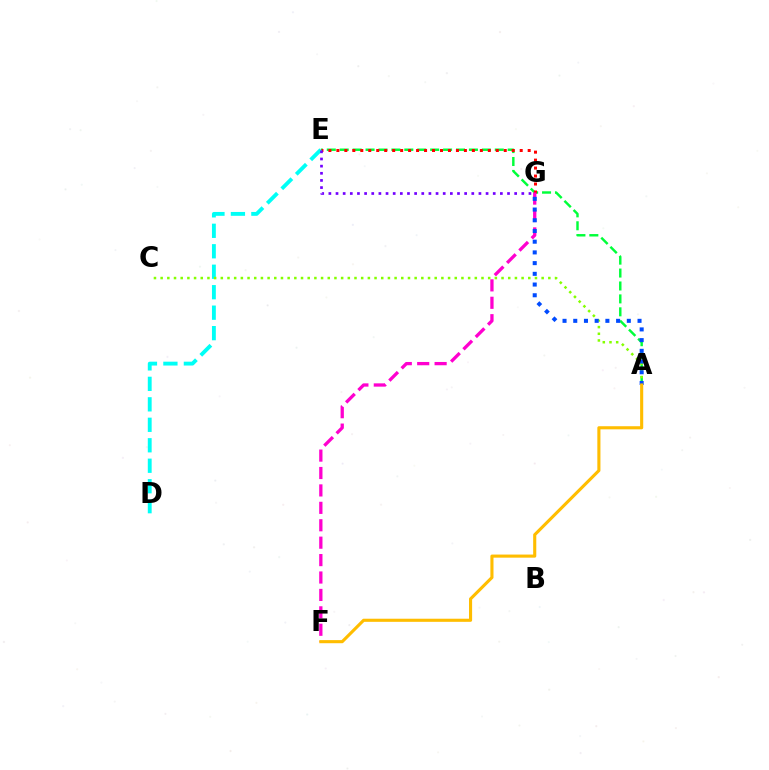{('A', 'E'): [{'color': '#00ff39', 'line_style': 'dashed', 'thickness': 1.76}], ('E', 'G'): [{'color': '#ff0000', 'line_style': 'dotted', 'thickness': 2.17}, {'color': '#7200ff', 'line_style': 'dotted', 'thickness': 1.94}], ('D', 'E'): [{'color': '#00fff6', 'line_style': 'dashed', 'thickness': 2.78}], ('F', 'G'): [{'color': '#ff00cf', 'line_style': 'dashed', 'thickness': 2.37}], ('A', 'C'): [{'color': '#84ff00', 'line_style': 'dotted', 'thickness': 1.82}], ('A', 'G'): [{'color': '#004bff', 'line_style': 'dotted', 'thickness': 2.91}], ('A', 'F'): [{'color': '#ffbd00', 'line_style': 'solid', 'thickness': 2.24}]}